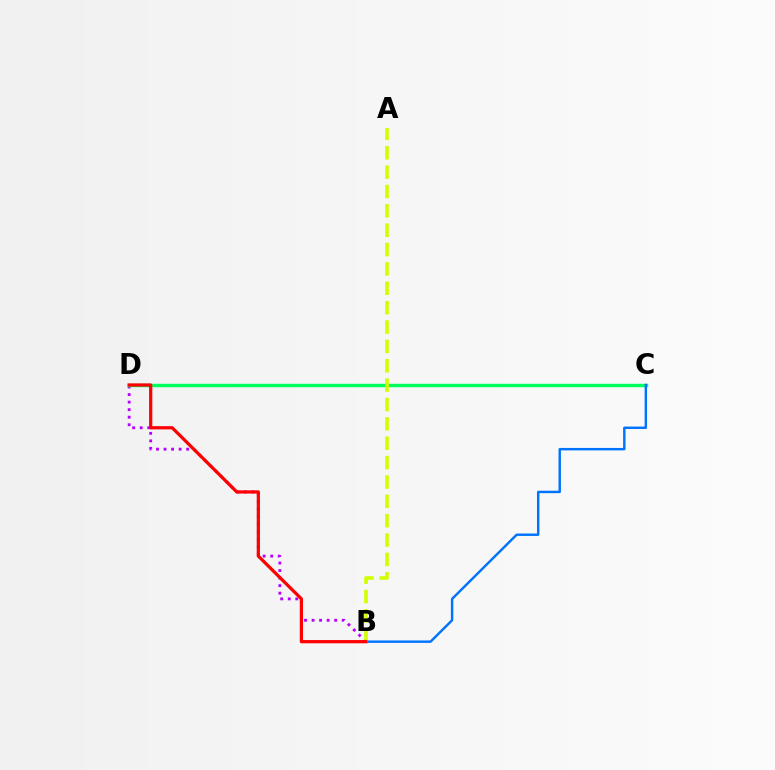{('B', 'D'): [{'color': '#b900ff', 'line_style': 'dotted', 'thickness': 2.05}, {'color': '#ff0000', 'line_style': 'solid', 'thickness': 2.32}], ('C', 'D'): [{'color': '#00ff5c', 'line_style': 'solid', 'thickness': 2.47}], ('B', 'C'): [{'color': '#0074ff', 'line_style': 'solid', 'thickness': 1.75}], ('A', 'B'): [{'color': '#d1ff00', 'line_style': 'dashed', 'thickness': 2.63}]}